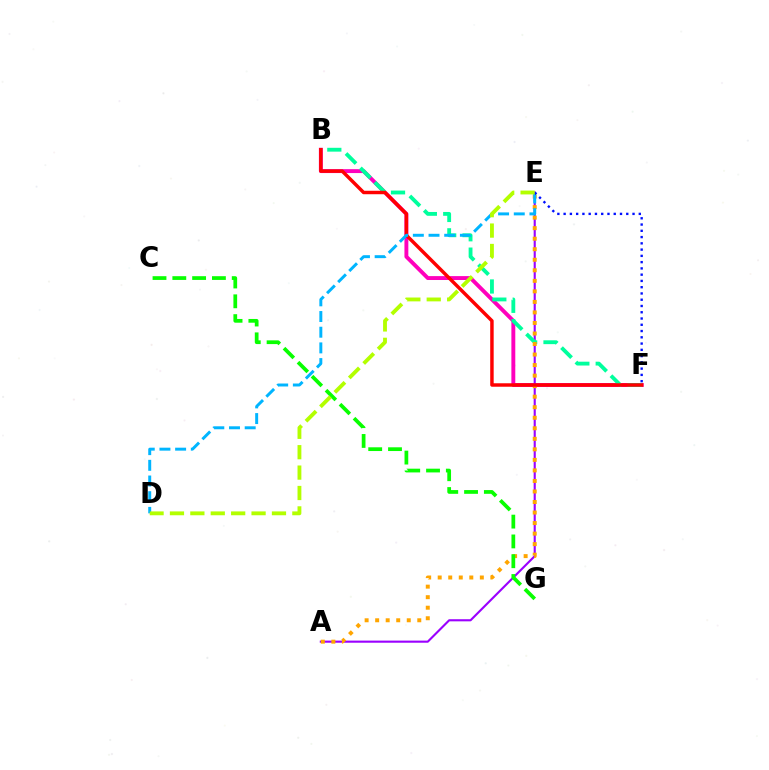{('B', 'F'): [{'color': '#ff00bd', 'line_style': 'solid', 'thickness': 2.81}, {'color': '#00ff9d', 'line_style': 'dashed', 'thickness': 2.77}, {'color': '#ff0000', 'line_style': 'solid', 'thickness': 2.49}], ('A', 'E'): [{'color': '#9b00ff', 'line_style': 'solid', 'thickness': 1.53}, {'color': '#ffa500', 'line_style': 'dotted', 'thickness': 2.86}], ('D', 'E'): [{'color': '#00b5ff', 'line_style': 'dashed', 'thickness': 2.13}, {'color': '#b3ff00', 'line_style': 'dashed', 'thickness': 2.77}], ('C', 'G'): [{'color': '#08ff00', 'line_style': 'dashed', 'thickness': 2.69}], ('E', 'F'): [{'color': '#0010ff', 'line_style': 'dotted', 'thickness': 1.7}]}